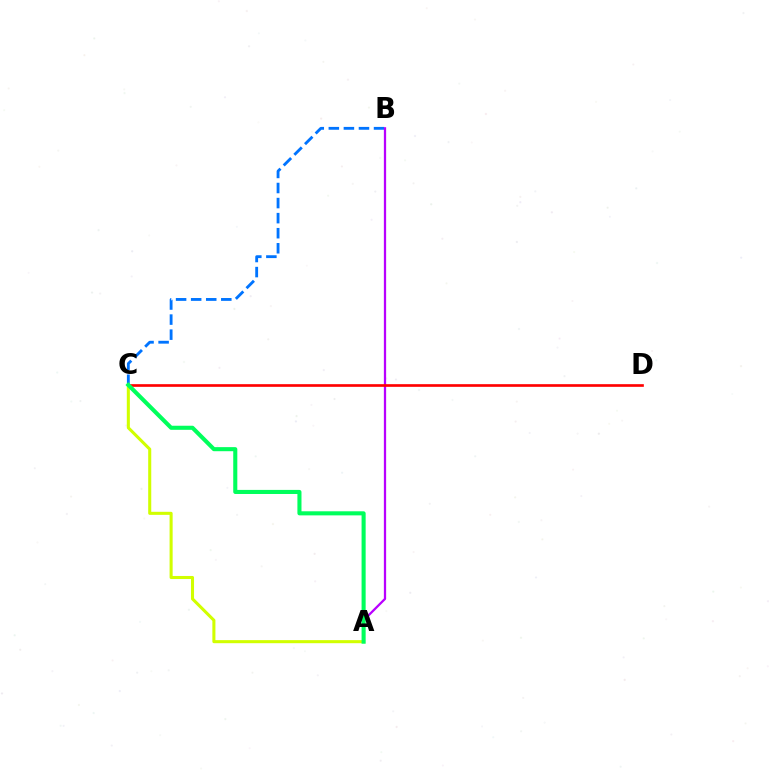{('B', 'C'): [{'color': '#0074ff', 'line_style': 'dashed', 'thickness': 2.05}], ('A', 'B'): [{'color': '#b900ff', 'line_style': 'solid', 'thickness': 1.63}], ('C', 'D'): [{'color': '#ff0000', 'line_style': 'solid', 'thickness': 1.92}], ('A', 'C'): [{'color': '#d1ff00', 'line_style': 'solid', 'thickness': 2.2}, {'color': '#00ff5c', 'line_style': 'solid', 'thickness': 2.94}]}